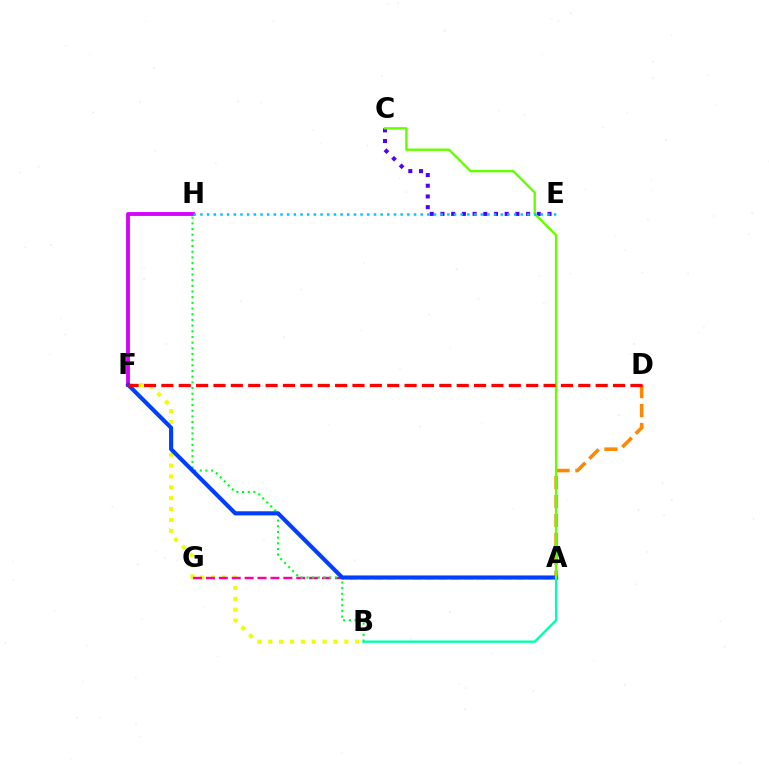{('B', 'F'): [{'color': '#eeff00', 'line_style': 'dotted', 'thickness': 2.95}], ('A', 'G'): [{'color': '#ff00a0', 'line_style': 'dashed', 'thickness': 1.75}], ('F', 'H'): [{'color': '#d600ff', 'line_style': 'solid', 'thickness': 2.77}], ('A', 'D'): [{'color': '#ff8800', 'line_style': 'dashed', 'thickness': 2.57}], ('B', 'H'): [{'color': '#00ff27', 'line_style': 'dotted', 'thickness': 1.54}], ('A', 'F'): [{'color': '#003fff', 'line_style': 'solid', 'thickness': 2.96}], ('A', 'B'): [{'color': '#00ffaf', 'line_style': 'solid', 'thickness': 1.7}], ('C', 'E'): [{'color': '#4f00ff', 'line_style': 'dotted', 'thickness': 2.91}], ('A', 'C'): [{'color': '#66ff00', 'line_style': 'solid', 'thickness': 1.72}], ('E', 'H'): [{'color': '#00c7ff', 'line_style': 'dotted', 'thickness': 1.81}], ('D', 'F'): [{'color': '#ff0000', 'line_style': 'dashed', 'thickness': 2.36}]}